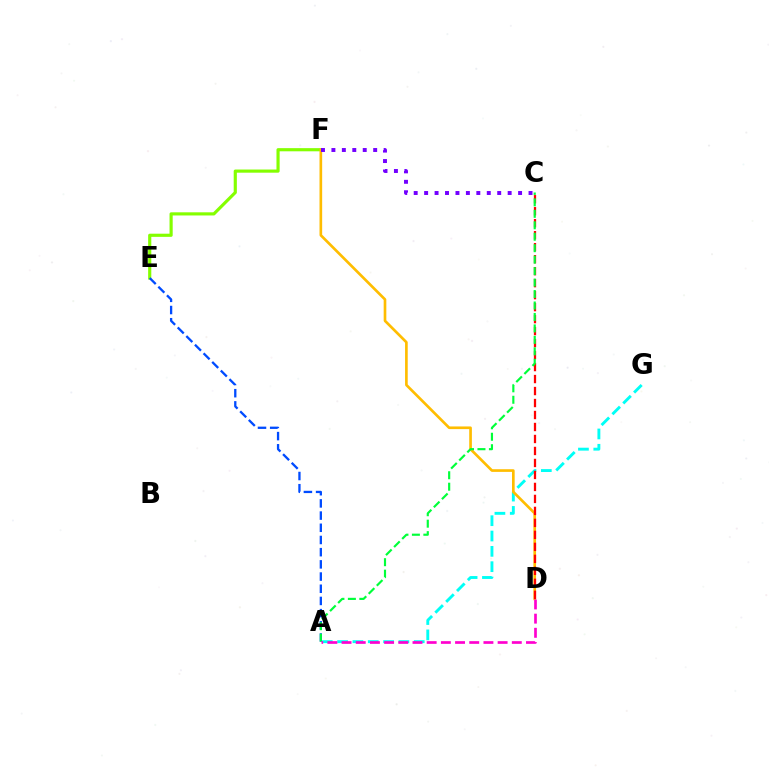{('E', 'F'): [{'color': '#84ff00', 'line_style': 'solid', 'thickness': 2.27}], ('A', 'G'): [{'color': '#00fff6', 'line_style': 'dashed', 'thickness': 2.08}], ('D', 'F'): [{'color': '#ffbd00', 'line_style': 'solid', 'thickness': 1.92}], ('C', 'D'): [{'color': '#ff0000', 'line_style': 'dashed', 'thickness': 1.63}], ('C', 'F'): [{'color': '#7200ff', 'line_style': 'dotted', 'thickness': 2.84}], ('A', 'E'): [{'color': '#004bff', 'line_style': 'dashed', 'thickness': 1.66}], ('A', 'C'): [{'color': '#00ff39', 'line_style': 'dashed', 'thickness': 1.56}], ('A', 'D'): [{'color': '#ff00cf', 'line_style': 'dashed', 'thickness': 1.93}]}